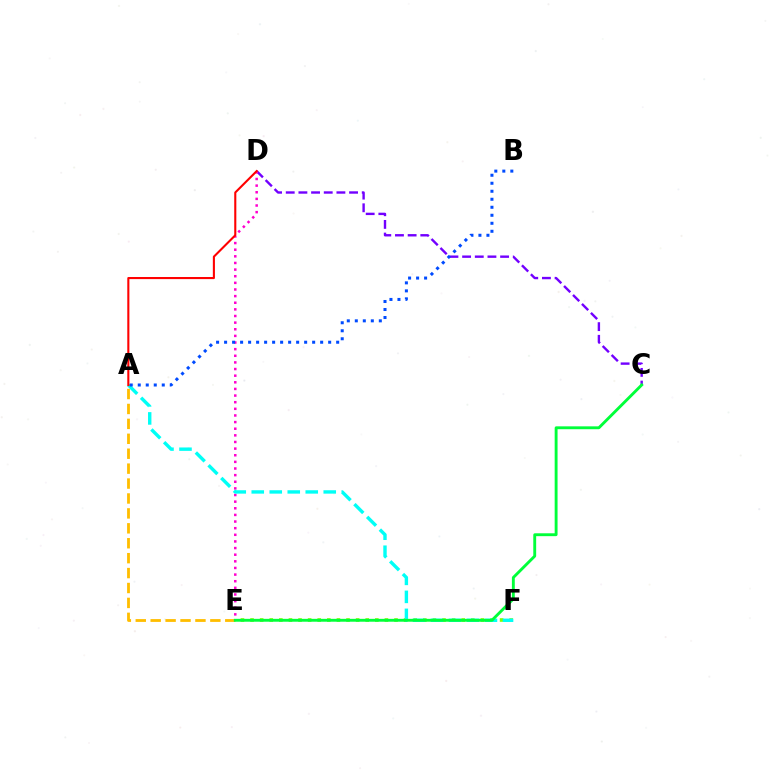{('C', 'D'): [{'color': '#7200ff', 'line_style': 'dashed', 'thickness': 1.72}], ('E', 'F'): [{'color': '#84ff00', 'line_style': 'dotted', 'thickness': 2.61}], ('D', 'E'): [{'color': '#ff00cf', 'line_style': 'dotted', 'thickness': 1.8}], ('A', 'E'): [{'color': '#ffbd00', 'line_style': 'dashed', 'thickness': 2.03}], ('A', 'F'): [{'color': '#00fff6', 'line_style': 'dashed', 'thickness': 2.44}], ('A', 'B'): [{'color': '#004bff', 'line_style': 'dotted', 'thickness': 2.17}], ('C', 'E'): [{'color': '#00ff39', 'line_style': 'solid', 'thickness': 2.07}], ('A', 'D'): [{'color': '#ff0000', 'line_style': 'solid', 'thickness': 1.51}]}